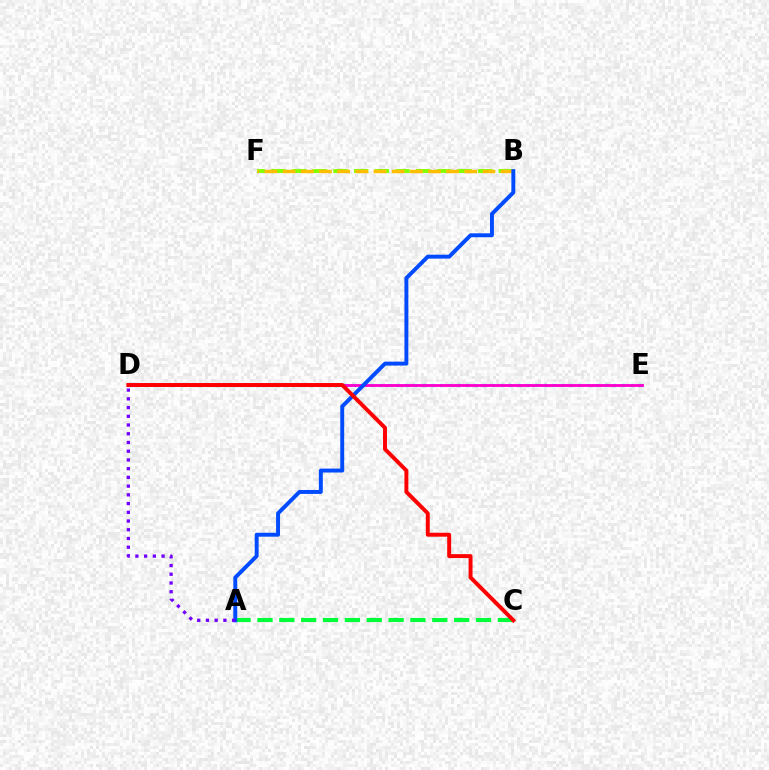{('B', 'F'): [{'color': '#84ff00', 'line_style': 'dashed', 'thickness': 2.81}, {'color': '#ffbd00', 'line_style': 'dashed', 'thickness': 2.47}], ('D', 'E'): [{'color': '#00fff6', 'line_style': 'dotted', 'thickness': 2.35}, {'color': '#ff00cf', 'line_style': 'solid', 'thickness': 2.05}], ('A', 'C'): [{'color': '#00ff39', 'line_style': 'dashed', 'thickness': 2.97}], ('A', 'B'): [{'color': '#004bff', 'line_style': 'solid', 'thickness': 2.83}], ('C', 'D'): [{'color': '#ff0000', 'line_style': 'solid', 'thickness': 2.83}], ('A', 'D'): [{'color': '#7200ff', 'line_style': 'dotted', 'thickness': 2.37}]}